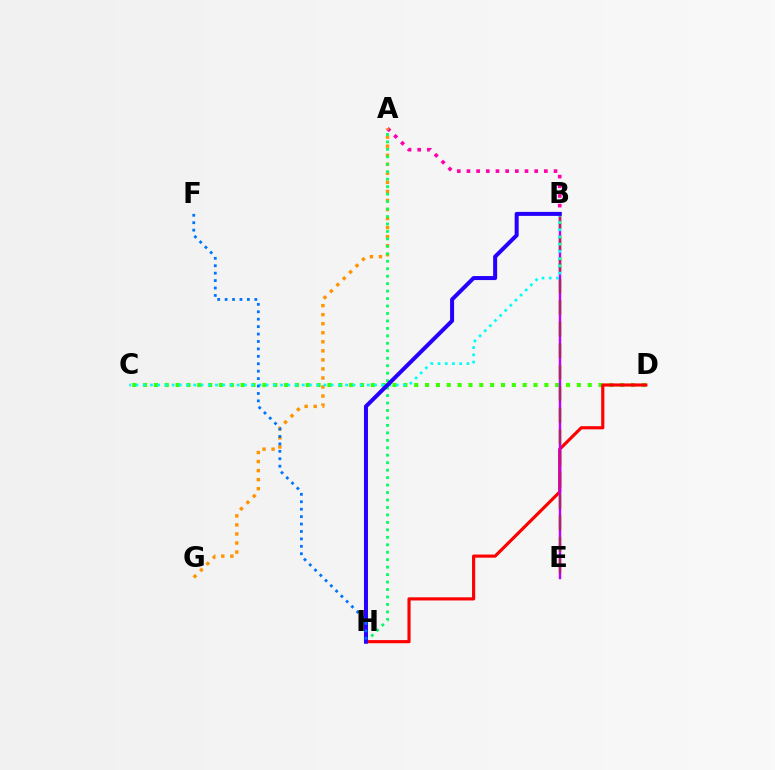{('A', 'B'): [{'color': '#ff00ac', 'line_style': 'dotted', 'thickness': 2.63}], ('B', 'E'): [{'color': '#d1ff00', 'line_style': 'dashed', 'thickness': 2.92}, {'color': '#b900ff', 'line_style': 'solid', 'thickness': 1.76}], ('C', 'D'): [{'color': '#3dff00', 'line_style': 'dotted', 'thickness': 2.95}], ('A', 'G'): [{'color': '#ff9400', 'line_style': 'dotted', 'thickness': 2.46}], ('A', 'H'): [{'color': '#00ff5c', 'line_style': 'dotted', 'thickness': 2.03}], ('D', 'H'): [{'color': '#ff0000', 'line_style': 'solid', 'thickness': 2.27}], ('B', 'C'): [{'color': '#00fff6', 'line_style': 'dotted', 'thickness': 1.96}], ('B', 'H'): [{'color': '#2500ff', 'line_style': 'solid', 'thickness': 2.89}], ('F', 'H'): [{'color': '#0074ff', 'line_style': 'dotted', 'thickness': 2.02}]}